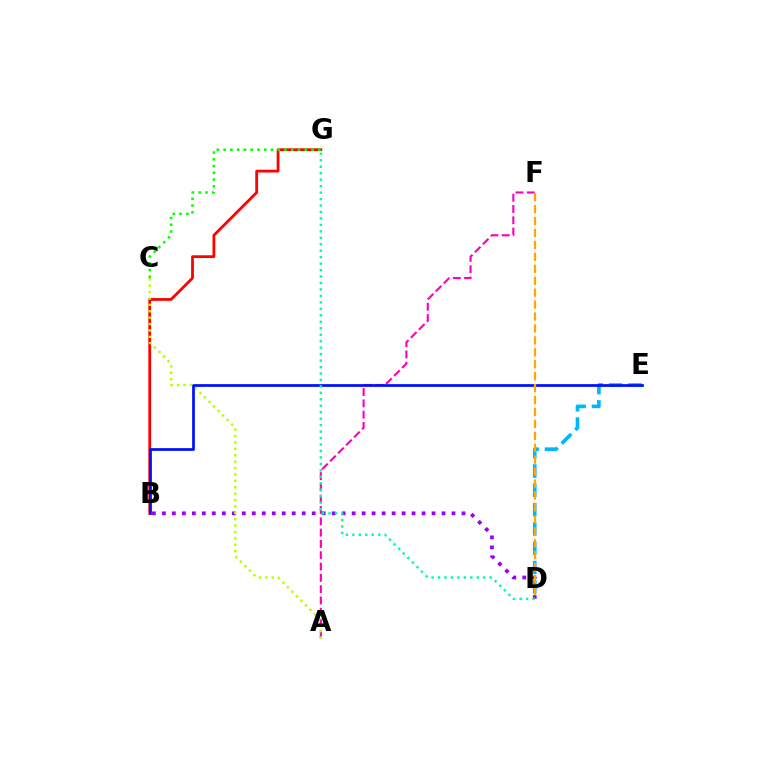{('B', 'G'): [{'color': '#ff0000', 'line_style': 'solid', 'thickness': 2.0}], ('A', 'F'): [{'color': '#ff00bd', 'line_style': 'dashed', 'thickness': 1.54}], ('C', 'G'): [{'color': '#08ff00', 'line_style': 'dotted', 'thickness': 1.84}], ('B', 'D'): [{'color': '#9b00ff', 'line_style': 'dotted', 'thickness': 2.71}], ('A', 'C'): [{'color': '#b3ff00', 'line_style': 'dotted', 'thickness': 1.74}], ('D', 'E'): [{'color': '#00b5ff', 'line_style': 'dashed', 'thickness': 2.62}], ('B', 'E'): [{'color': '#0010ff', 'line_style': 'solid', 'thickness': 1.96}], ('D', 'G'): [{'color': '#00ff9d', 'line_style': 'dotted', 'thickness': 1.76}], ('D', 'F'): [{'color': '#ffa500', 'line_style': 'dashed', 'thickness': 1.62}]}